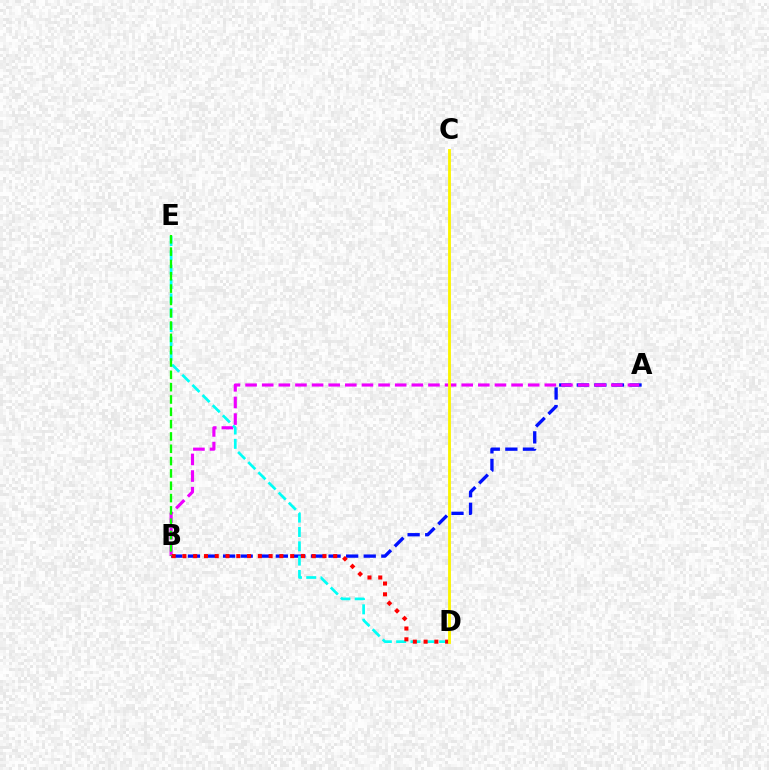{('A', 'B'): [{'color': '#0010ff', 'line_style': 'dashed', 'thickness': 2.39}, {'color': '#ee00ff', 'line_style': 'dashed', 'thickness': 2.26}], ('D', 'E'): [{'color': '#00fff6', 'line_style': 'dashed', 'thickness': 1.95}], ('B', 'D'): [{'color': '#ff0000', 'line_style': 'dotted', 'thickness': 2.93}], ('C', 'D'): [{'color': '#fcf500', 'line_style': 'solid', 'thickness': 2.03}], ('B', 'E'): [{'color': '#08ff00', 'line_style': 'dashed', 'thickness': 1.67}]}